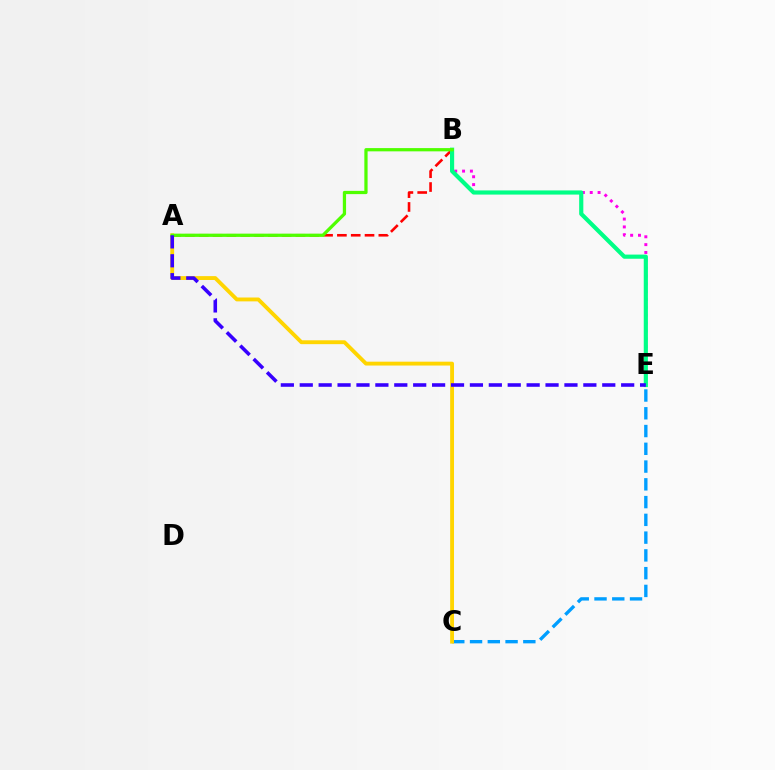{('C', 'E'): [{'color': '#009eff', 'line_style': 'dashed', 'thickness': 2.41}], ('B', 'E'): [{'color': '#ff00ed', 'line_style': 'dotted', 'thickness': 2.13}, {'color': '#00ff86', 'line_style': 'solid', 'thickness': 2.99}], ('A', 'B'): [{'color': '#ff0000', 'line_style': 'dashed', 'thickness': 1.88}, {'color': '#4fff00', 'line_style': 'solid', 'thickness': 2.34}], ('A', 'C'): [{'color': '#ffd500', 'line_style': 'solid', 'thickness': 2.78}], ('A', 'E'): [{'color': '#3700ff', 'line_style': 'dashed', 'thickness': 2.57}]}